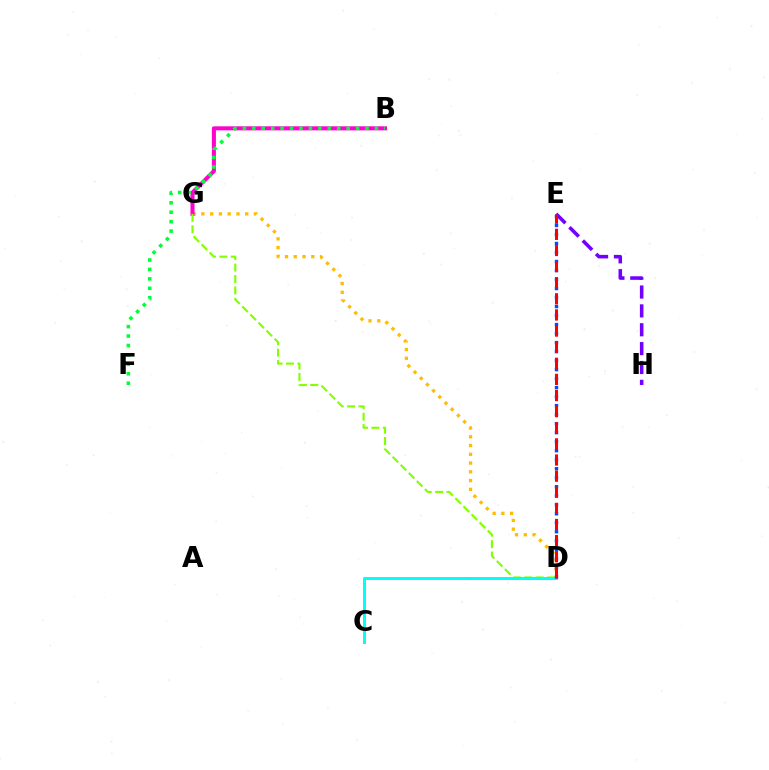{('E', 'H'): [{'color': '#7200ff', 'line_style': 'dashed', 'thickness': 2.56}], ('D', 'G'): [{'color': '#ffbd00', 'line_style': 'dotted', 'thickness': 2.38}, {'color': '#84ff00', 'line_style': 'dashed', 'thickness': 1.55}], ('B', 'G'): [{'color': '#ff00cf', 'line_style': 'solid', 'thickness': 2.91}], ('B', 'F'): [{'color': '#00ff39', 'line_style': 'dotted', 'thickness': 2.56}], ('C', 'D'): [{'color': '#00fff6', 'line_style': 'solid', 'thickness': 2.17}], ('D', 'E'): [{'color': '#004bff', 'line_style': 'dotted', 'thickness': 2.45}, {'color': '#ff0000', 'line_style': 'dashed', 'thickness': 2.19}]}